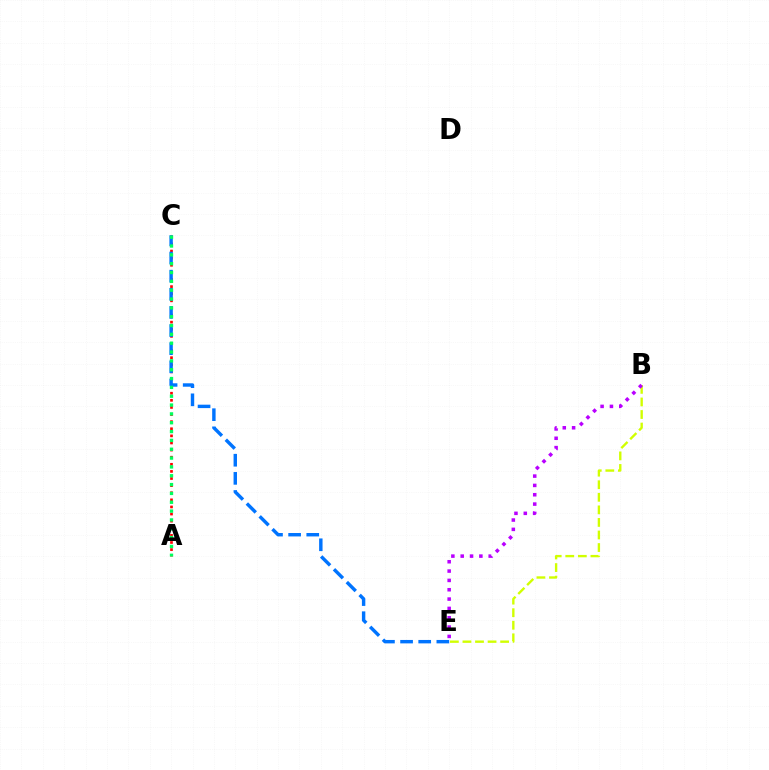{('A', 'C'): [{'color': '#ff0000', 'line_style': 'dotted', 'thickness': 1.93}, {'color': '#00ff5c', 'line_style': 'dotted', 'thickness': 2.4}], ('B', 'E'): [{'color': '#d1ff00', 'line_style': 'dashed', 'thickness': 1.71}, {'color': '#b900ff', 'line_style': 'dotted', 'thickness': 2.54}], ('C', 'E'): [{'color': '#0074ff', 'line_style': 'dashed', 'thickness': 2.46}]}